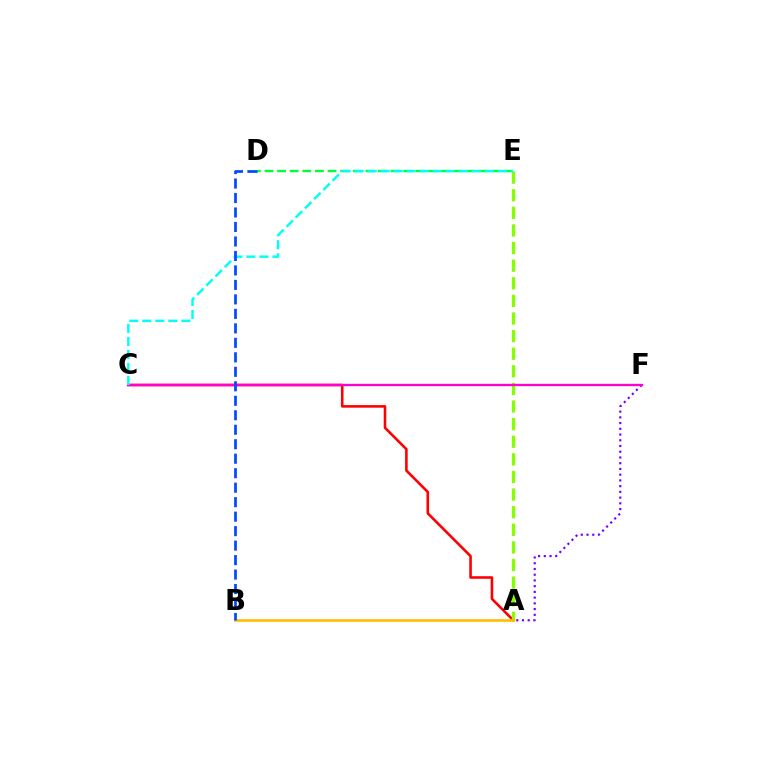{('A', 'F'): [{'color': '#7200ff', 'line_style': 'dotted', 'thickness': 1.56}], ('A', 'C'): [{'color': '#ff0000', 'line_style': 'solid', 'thickness': 1.86}], ('A', 'E'): [{'color': '#84ff00', 'line_style': 'dashed', 'thickness': 2.39}], ('C', 'F'): [{'color': '#ff00cf', 'line_style': 'solid', 'thickness': 1.68}], ('D', 'E'): [{'color': '#00ff39', 'line_style': 'dashed', 'thickness': 1.71}], ('A', 'B'): [{'color': '#ffbd00', 'line_style': 'solid', 'thickness': 1.89}], ('C', 'E'): [{'color': '#00fff6', 'line_style': 'dashed', 'thickness': 1.77}], ('B', 'D'): [{'color': '#004bff', 'line_style': 'dashed', 'thickness': 1.97}]}